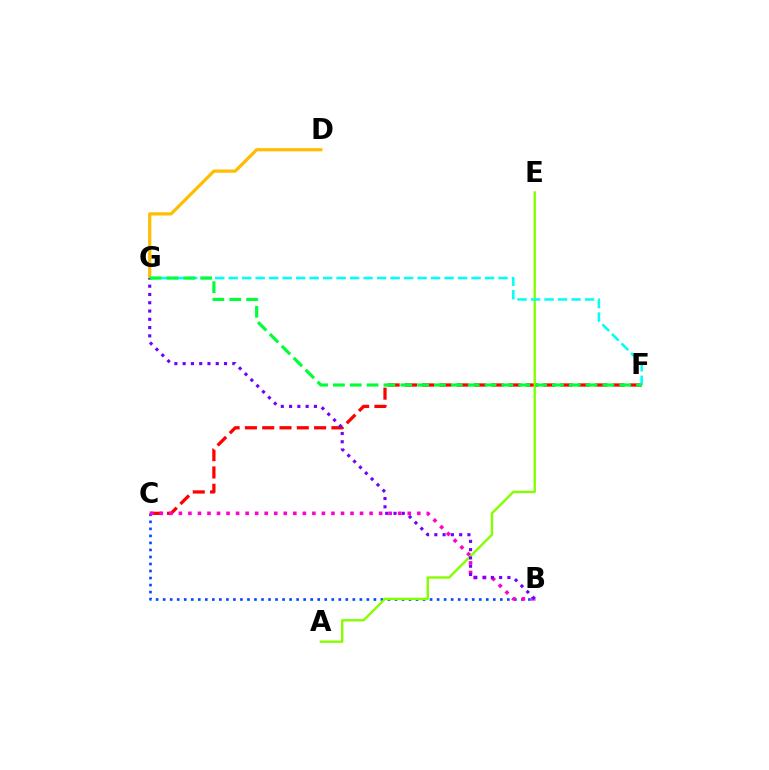{('B', 'C'): [{'color': '#004bff', 'line_style': 'dotted', 'thickness': 1.91}, {'color': '#ff00cf', 'line_style': 'dotted', 'thickness': 2.59}], ('C', 'F'): [{'color': '#ff0000', 'line_style': 'dashed', 'thickness': 2.35}], ('A', 'E'): [{'color': '#84ff00', 'line_style': 'solid', 'thickness': 1.72}], ('D', 'G'): [{'color': '#ffbd00', 'line_style': 'solid', 'thickness': 2.31}], ('F', 'G'): [{'color': '#00fff6', 'line_style': 'dashed', 'thickness': 1.83}, {'color': '#00ff39', 'line_style': 'dashed', 'thickness': 2.29}], ('B', 'G'): [{'color': '#7200ff', 'line_style': 'dotted', 'thickness': 2.25}]}